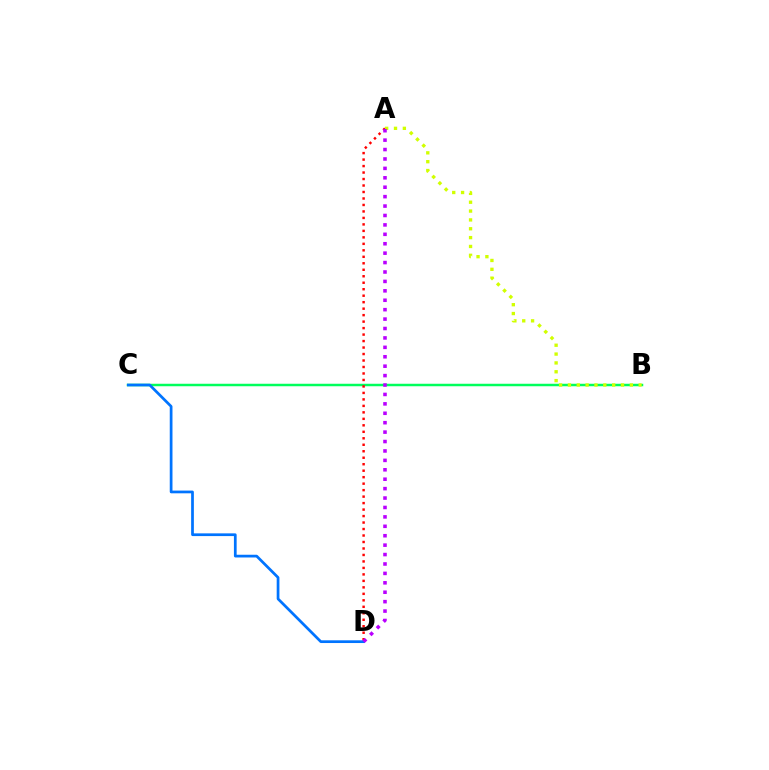{('B', 'C'): [{'color': '#00ff5c', 'line_style': 'solid', 'thickness': 1.79}], ('A', 'D'): [{'color': '#ff0000', 'line_style': 'dotted', 'thickness': 1.76}, {'color': '#b900ff', 'line_style': 'dotted', 'thickness': 2.56}], ('C', 'D'): [{'color': '#0074ff', 'line_style': 'solid', 'thickness': 1.96}], ('A', 'B'): [{'color': '#d1ff00', 'line_style': 'dotted', 'thickness': 2.4}]}